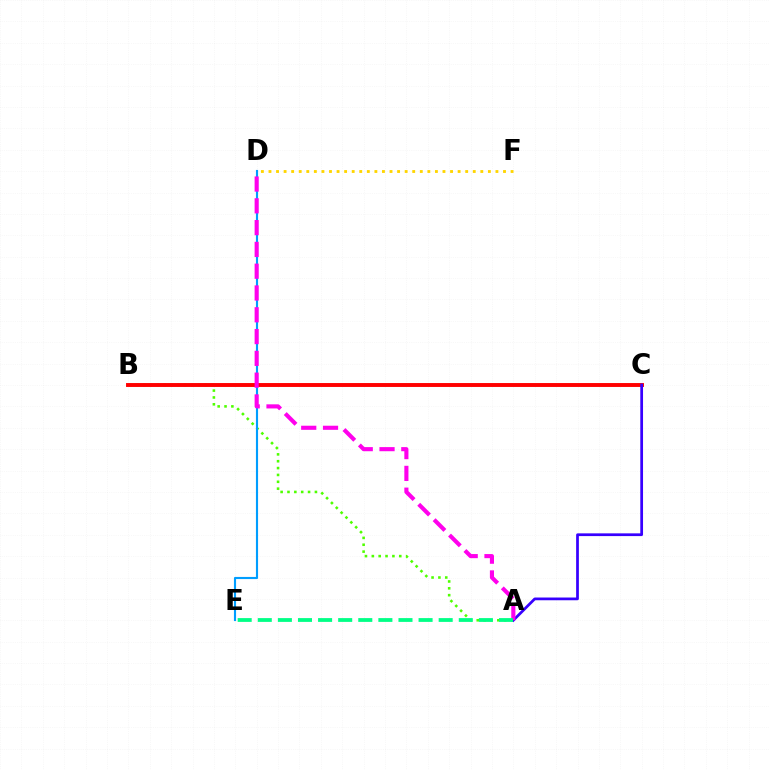{('A', 'B'): [{'color': '#4fff00', 'line_style': 'dotted', 'thickness': 1.86}], ('D', 'F'): [{'color': '#ffd500', 'line_style': 'dotted', 'thickness': 2.06}], ('B', 'C'): [{'color': '#ff0000', 'line_style': 'solid', 'thickness': 2.82}], ('A', 'C'): [{'color': '#3700ff', 'line_style': 'solid', 'thickness': 1.97}], ('D', 'E'): [{'color': '#009eff', 'line_style': 'solid', 'thickness': 1.53}], ('A', 'D'): [{'color': '#ff00ed', 'line_style': 'dashed', 'thickness': 2.96}], ('A', 'E'): [{'color': '#00ff86', 'line_style': 'dashed', 'thickness': 2.73}]}